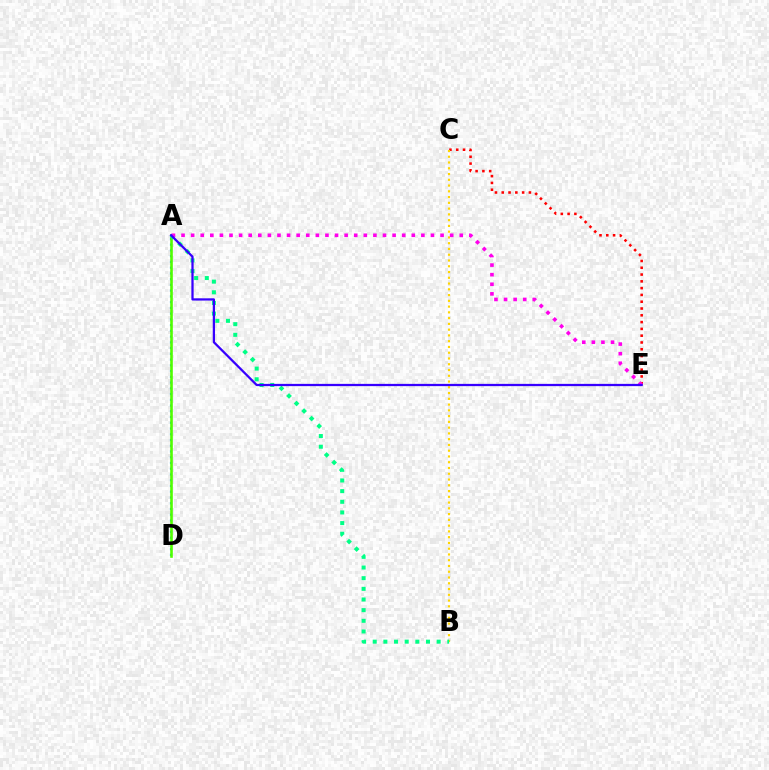{('C', 'E'): [{'color': '#ff0000', 'line_style': 'dotted', 'thickness': 1.85}], ('B', 'C'): [{'color': '#ffd500', 'line_style': 'dotted', 'thickness': 1.57}], ('A', 'D'): [{'color': '#009eff', 'line_style': 'dotted', 'thickness': 1.56}, {'color': '#4fff00', 'line_style': 'solid', 'thickness': 1.88}], ('A', 'B'): [{'color': '#00ff86', 'line_style': 'dotted', 'thickness': 2.9}], ('A', 'E'): [{'color': '#ff00ed', 'line_style': 'dotted', 'thickness': 2.61}, {'color': '#3700ff', 'line_style': 'solid', 'thickness': 1.63}]}